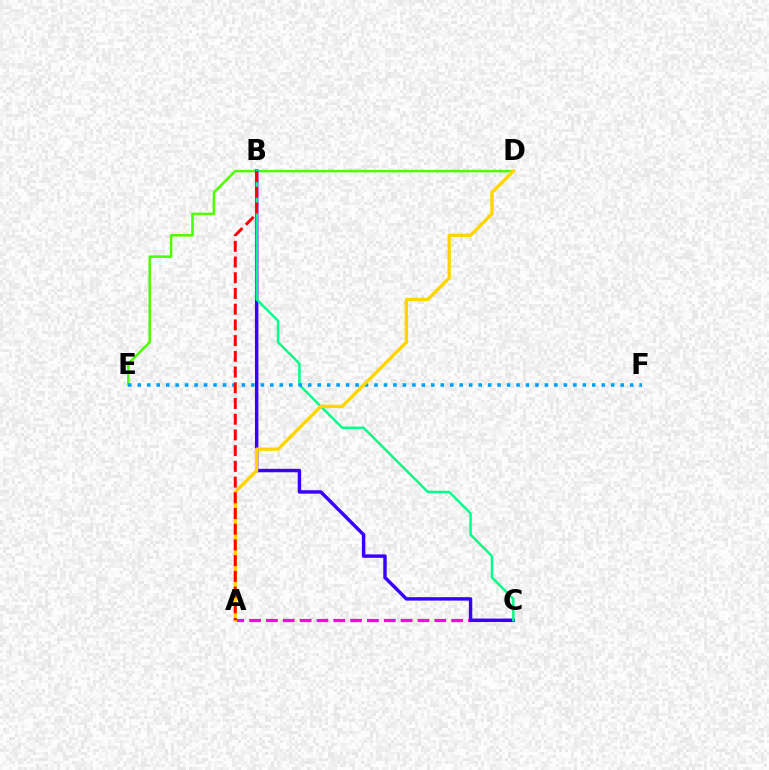{('D', 'E'): [{'color': '#4fff00', 'line_style': 'solid', 'thickness': 1.85}], ('A', 'C'): [{'color': '#ff00ed', 'line_style': 'dashed', 'thickness': 2.29}], ('B', 'C'): [{'color': '#3700ff', 'line_style': 'solid', 'thickness': 2.47}, {'color': '#00ff86', 'line_style': 'solid', 'thickness': 1.77}], ('E', 'F'): [{'color': '#009eff', 'line_style': 'dotted', 'thickness': 2.57}], ('A', 'D'): [{'color': '#ffd500', 'line_style': 'solid', 'thickness': 2.43}], ('A', 'B'): [{'color': '#ff0000', 'line_style': 'dashed', 'thickness': 2.14}]}